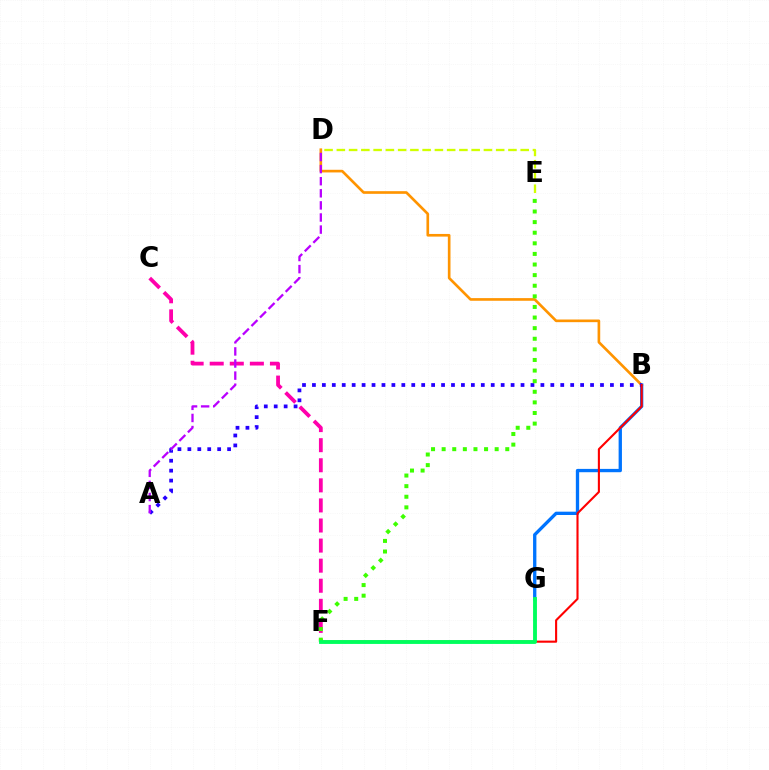{('B', 'D'): [{'color': '#ff9400', 'line_style': 'solid', 'thickness': 1.91}], ('B', 'G'): [{'color': '#0074ff', 'line_style': 'solid', 'thickness': 2.39}], ('C', 'F'): [{'color': '#ff00ac', 'line_style': 'dashed', 'thickness': 2.73}], ('A', 'B'): [{'color': '#2500ff', 'line_style': 'dotted', 'thickness': 2.7}], ('B', 'F'): [{'color': '#ff0000', 'line_style': 'solid', 'thickness': 1.51}], ('F', 'G'): [{'color': '#00fff6', 'line_style': 'dotted', 'thickness': 1.8}, {'color': '#00ff5c', 'line_style': 'solid', 'thickness': 2.77}], ('A', 'D'): [{'color': '#b900ff', 'line_style': 'dashed', 'thickness': 1.64}], ('E', 'F'): [{'color': '#3dff00', 'line_style': 'dotted', 'thickness': 2.88}], ('D', 'E'): [{'color': '#d1ff00', 'line_style': 'dashed', 'thickness': 1.67}]}